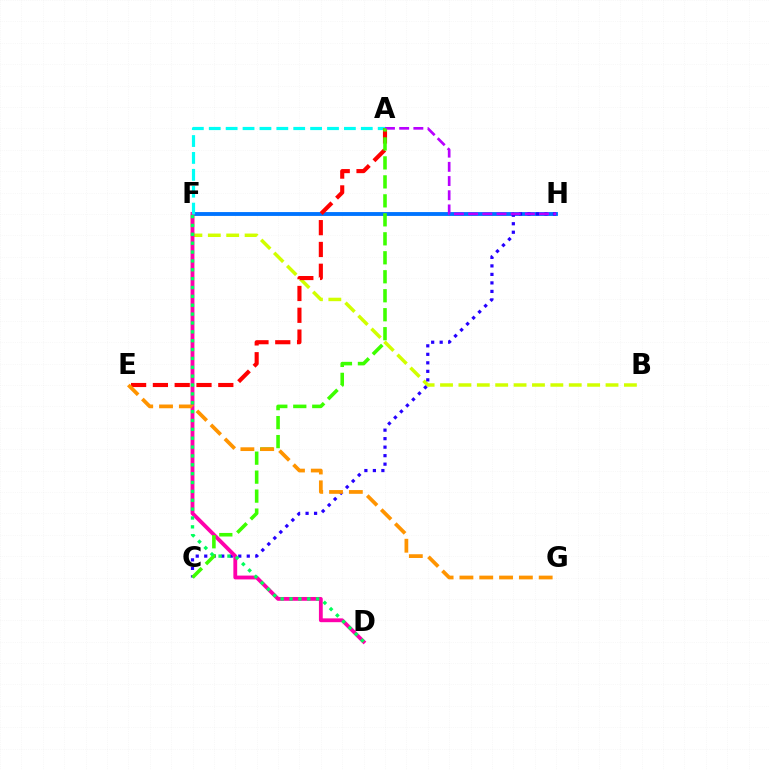{('B', 'F'): [{'color': '#d1ff00', 'line_style': 'dashed', 'thickness': 2.5}], ('F', 'H'): [{'color': '#0074ff', 'line_style': 'solid', 'thickness': 2.78}], ('C', 'H'): [{'color': '#2500ff', 'line_style': 'dotted', 'thickness': 2.31}], ('D', 'F'): [{'color': '#ff00ac', 'line_style': 'solid', 'thickness': 2.75}, {'color': '#00ff5c', 'line_style': 'dotted', 'thickness': 2.41}], ('A', 'F'): [{'color': '#00fff6', 'line_style': 'dashed', 'thickness': 2.29}], ('A', 'E'): [{'color': '#ff0000', 'line_style': 'dashed', 'thickness': 2.96}], ('A', 'H'): [{'color': '#b900ff', 'line_style': 'dashed', 'thickness': 1.93}], ('A', 'C'): [{'color': '#3dff00', 'line_style': 'dashed', 'thickness': 2.58}], ('E', 'G'): [{'color': '#ff9400', 'line_style': 'dashed', 'thickness': 2.69}]}